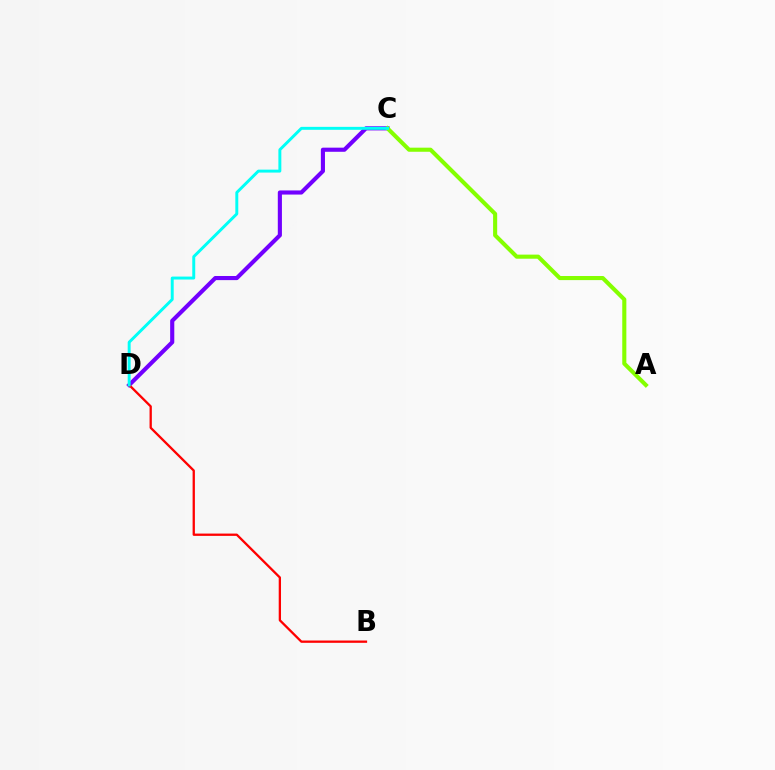{('C', 'D'): [{'color': '#7200ff', 'line_style': 'solid', 'thickness': 2.97}, {'color': '#00fff6', 'line_style': 'solid', 'thickness': 2.12}], ('B', 'D'): [{'color': '#ff0000', 'line_style': 'solid', 'thickness': 1.65}], ('A', 'C'): [{'color': '#84ff00', 'line_style': 'solid', 'thickness': 2.95}]}